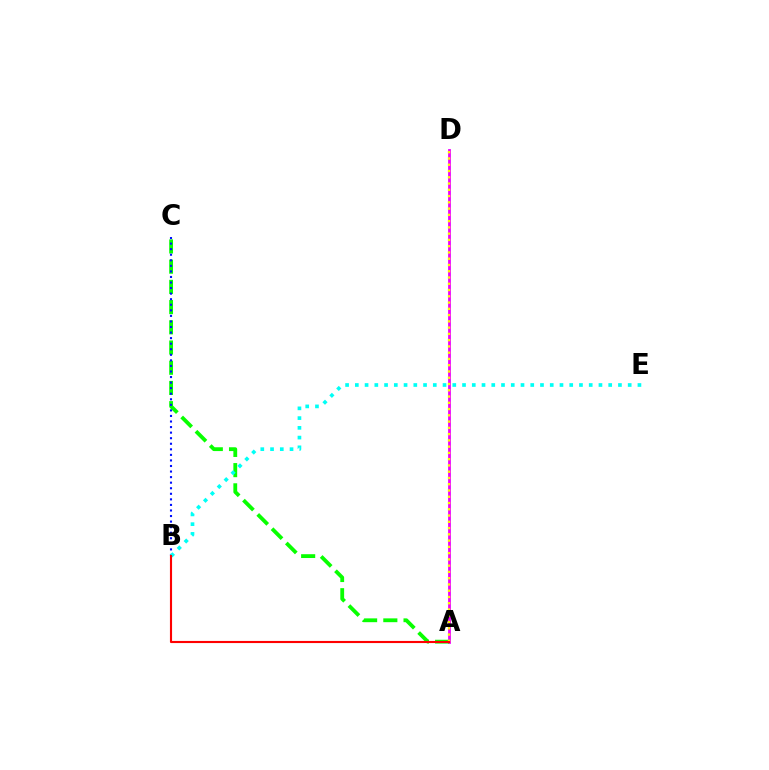{('A', 'D'): [{'color': '#ee00ff', 'line_style': 'solid', 'thickness': 2.01}, {'color': '#fcf500', 'line_style': 'dotted', 'thickness': 1.7}], ('A', 'C'): [{'color': '#08ff00', 'line_style': 'dashed', 'thickness': 2.75}], ('B', 'C'): [{'color': '#0010ff', 'line_style': 'dotted', 'thickness': 1.51}], ('B', 'E'): [{'color': '#00fff6', 'line_style': 'dotted', 'thickness': 2.65}], ('A', 'B'): [{'color': '#ff0000', 'line_style': 'solid', 'thickness': 1.53}]}